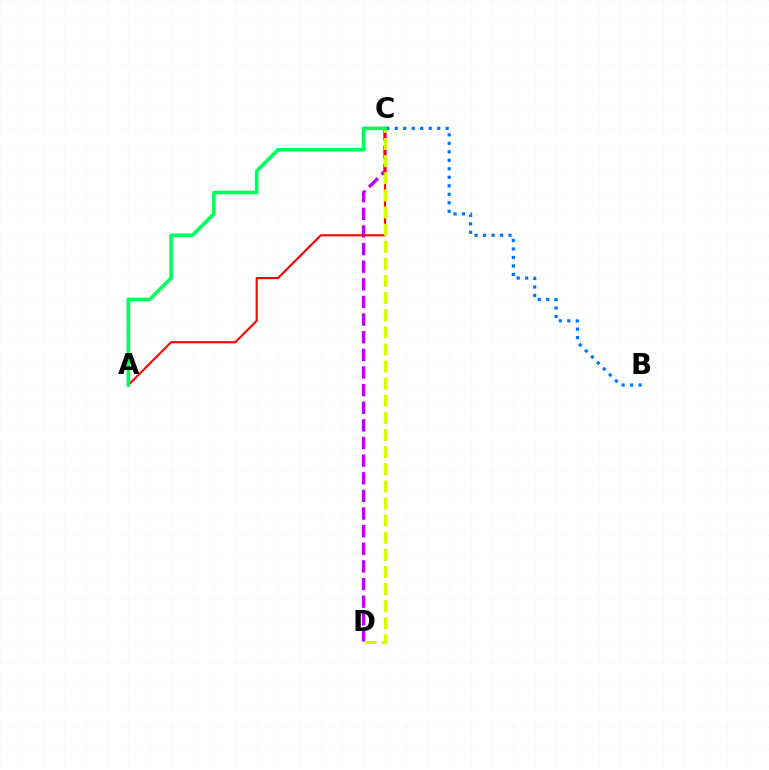{('C', 'D'): [{'color': '#b900ff', 'line_style': 'dashed', 'thickness': 2.4}, {'color': '#d1ff00', 'line_style': 'dashed', 'thickness': 2.33}], ('A', 'C'): [{'color': '#ff0000', 'line_style': 'solid', 'thickness': 1.53}, {'color': '#00ff5c', 'line_style': 'solid', 'thickness': 2.61}], ('B', 'C'): [{'color': '#0074ff', 'line_style': 'dotted', 'thickness': 2.31}]}